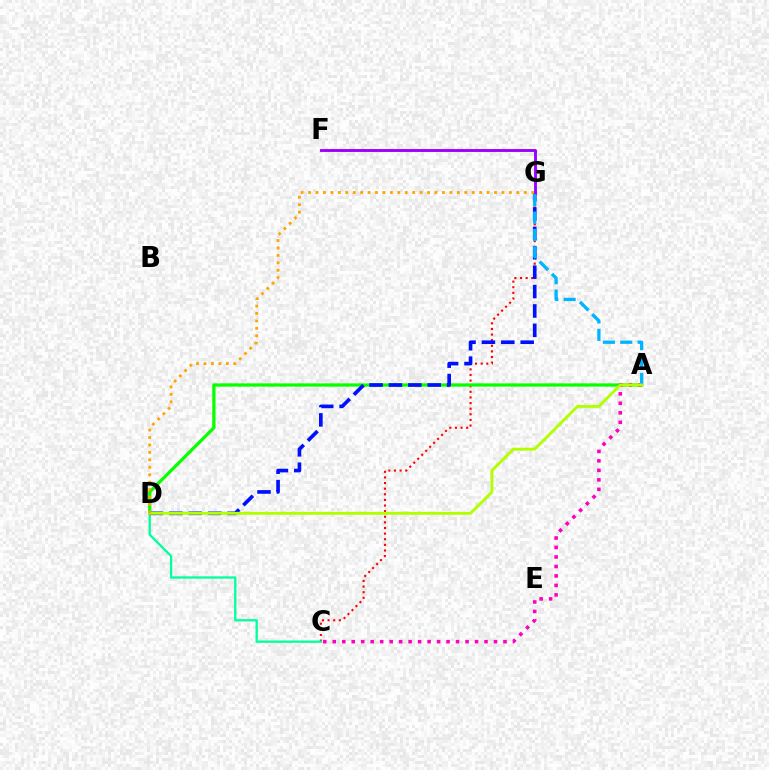{('C', 'G'): [{'color': '#ff0000', 'line_style': 'dotted', 'thickness': 1.53}], ('C', 'D'): [{'color': '#00ff9d', 'line_style': 'solid', 'thickness': 1.65}], ('A', 'D'): [{'color': '#08ff00', 'line_style': 'solid', 'thickness': 2.33}, {'color': '#b3ff00', 'line_style': 'solid', 'thickness': 2.09}], ('A', 'C'): [{'color': '#ff00bd', 'line_style': 'dotted', 'thickness': 2.58}], ('D', 'G'): [{'color': '#0010ff', 'line_style': 'dashed', 'thickness': 2.63}, {'color': '#ffa500', 'line_style': 'dotted', 'thickness': 2.02}], ('F', 'G'): [{'color': '#9b00ff', 'line_style': 'solid', 'thickness': 2.09}], ('A', 'G'): [{'color': '#00b5ff', 'line_style': 'dashed', 'thickness': 2.36}]}